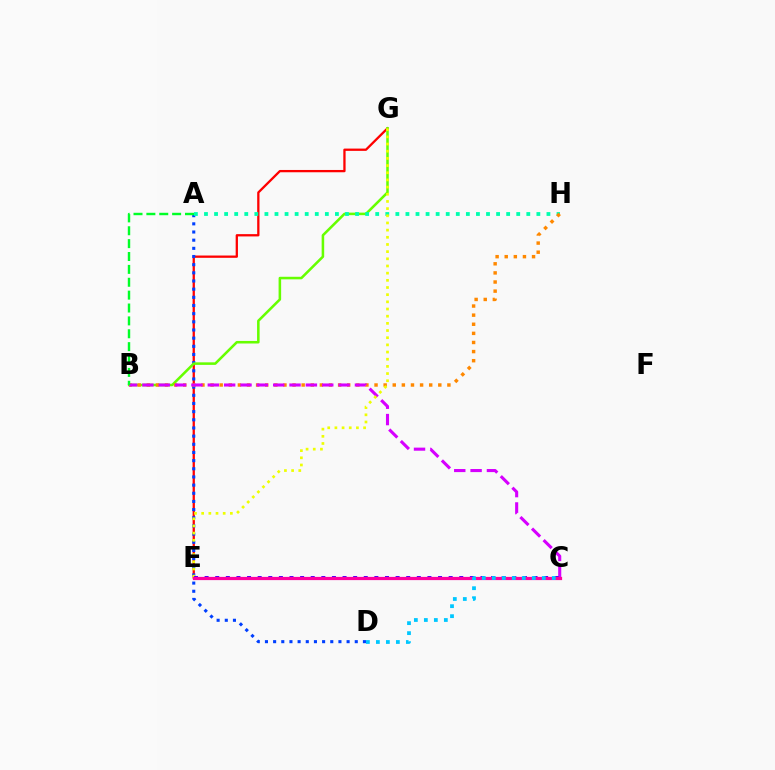{('E', 'G'): [{'color': '#ff0000', 'line_style': 'solid', 'thickness': 1.65}, {'color': '#eeff00', 'line_style': 'dotted', 'thickness': 1.95}], ('A', 'D'): [{'color': '#003fff', 'line_style': 'dotted', 'thickness': 2.22}], ('B', 'G'): [{'color': '#66ff00', 'line_style': 'solid', 'thickness': 1.84}], ('A', 'H'): [{'color': '#00ffaf', 'line_style': 'dotted', 'thickness': 2.74}], ('B', 'H'): [{'color': '#ff8800', 'line_style': 'dotted', 'thickness': 2.47}], ('B', 'C'): [{'color': '#d600ff', 'line_style': 'dashed', 'thickness': 2.22}], ('C', 'E'): [{'color': '#4f00ff', 'line_style': 'dotted', 'thickness': 2.88}, {'color': '#ff00a0', 'line_style': 'solid', 'thickness': 2.32}], ('C', 'D'): [{'color': '#00c7ff', 'line_style': 'dotted', 'thickness': 2.72}], ('A', 'B'): [{'color': '#00ff27', 'line_style': 'dashed', 'thickness': 1.75}]}